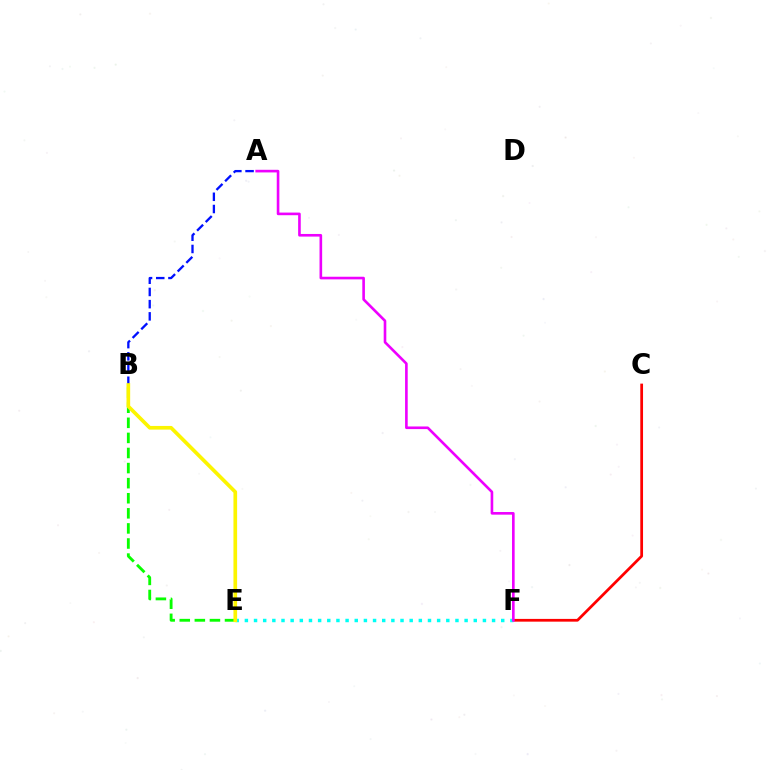{('C', 'F'): [{'color': '#ff0000', 'line_style': 'solid', 'thickness': 1.98}], ('E', 'F'): [{'color': '#00fff6', 'line_style': 'dotted', 'thickness': 2.49}], ('B', 'E'): [{'color': '#08ff00', 'line_style': 'dashed', 'thickness': 2.05}, {'color': '#fcf500', 'line_style': 'solid', 'thickness': 2.64}], ('A', 'F'): [{'color': '#ee00ff', 'line_style': 'solid', 'thickness': 1.89}], ('A', 'B'): [{'color': '#0010ff', 'line_style': 'dashed', 'thickness': 1.66}]}